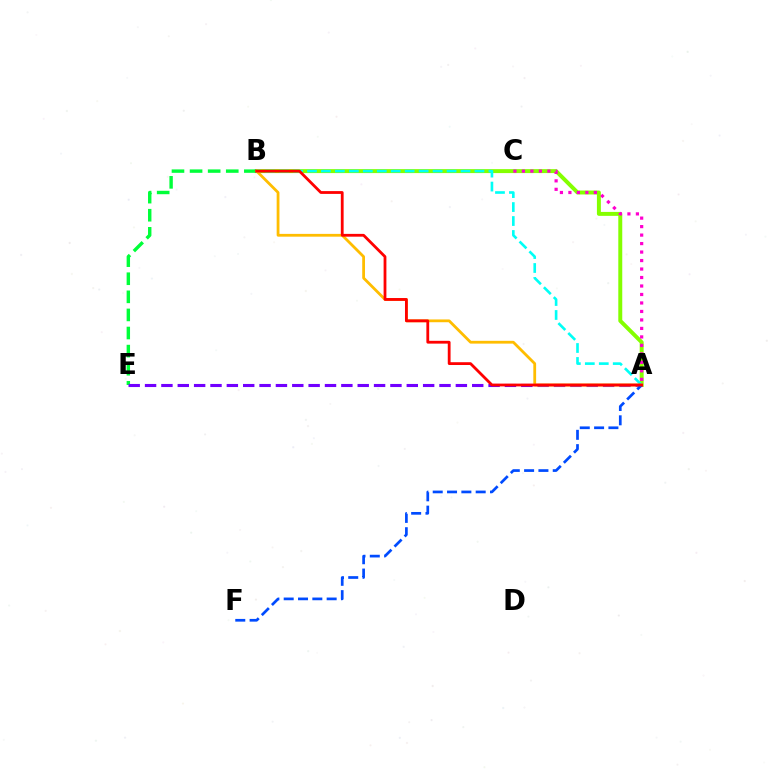{('A', 'B'): [{'color': '#84ff00', 'line_style': 'solid', 'thickness': 2.85}, {'color': '#00fff6', 'line_style': 'dashed', 'thickness': 1.9}, {'color': '#ffbd00', 'line_style': 'solid', 'thickness': 2.01}, {'color': '#ff0000', 'line_style': 'solid', 'thickness': 2.02}], ('A', 'C'): [{'color': '#ff00cf', 'line_style': 'dotted', 'thickness': 2.31}], ('B', 'E'): [{'color': '#00ff39', 'line_style': 'dashed', 'thickness': 2.46}], ('A', 'E'): [{'color': '#7200ff', 'line_style': 'dashed', 'thickness': 2.22}], ('A', 'F'): [{'color': '#004bff', 'line_style': 'dashed', 'thickness': 1.95}]}